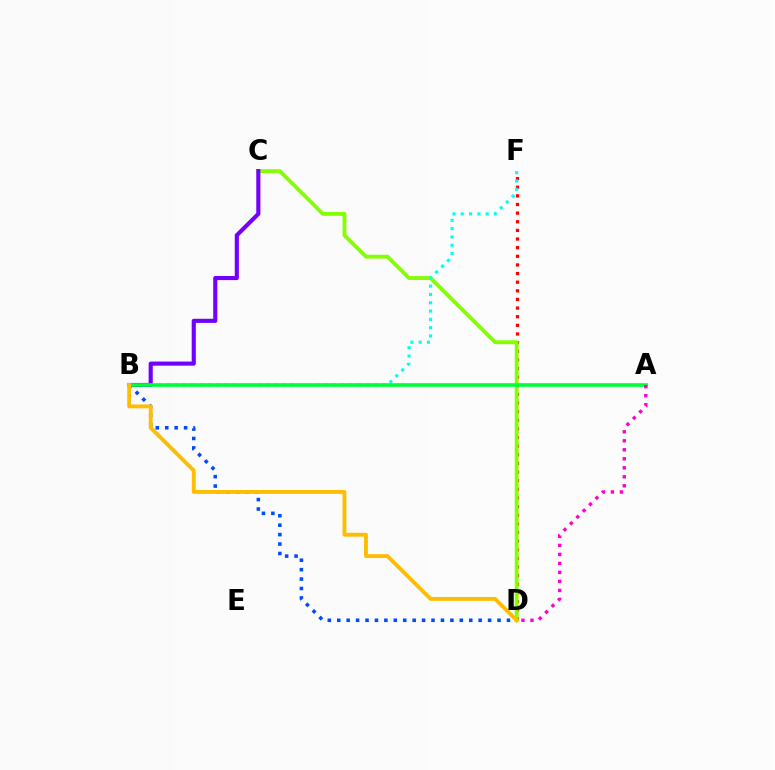{('D', 'F'): [{'color': '#ff0000', 'line_style': 'dotted', 'thickness': 2.35}], ('B', 'D'): [{'color': '#004bff', 'line_style': 'dotted', 'thickness': 2.56}, {'color': '#ffbd00', 'line_style': 'solid', 'thickness': 2.78}], ('C', 'D'): [{'color': '#84ff00', 'line_style': 'solid', 'thickness': 2.76}], ('B', 'F'): [{'color': '#00fff6', 'line_style': 'dotted', 'thickness': 2.26}], ('B', 'C'): [{'color': '#7200ff', 'line_style': 'solid', 'thickness': 2.96}], ('A', 'B'): [{'color': '#00ff39', 'line_style': 'solid', 'thickness': 2.62}], ('A', 'D'): [{'color': '#ff00cf', 'line_style': 'dotted', 'thickness': 2.45}]}